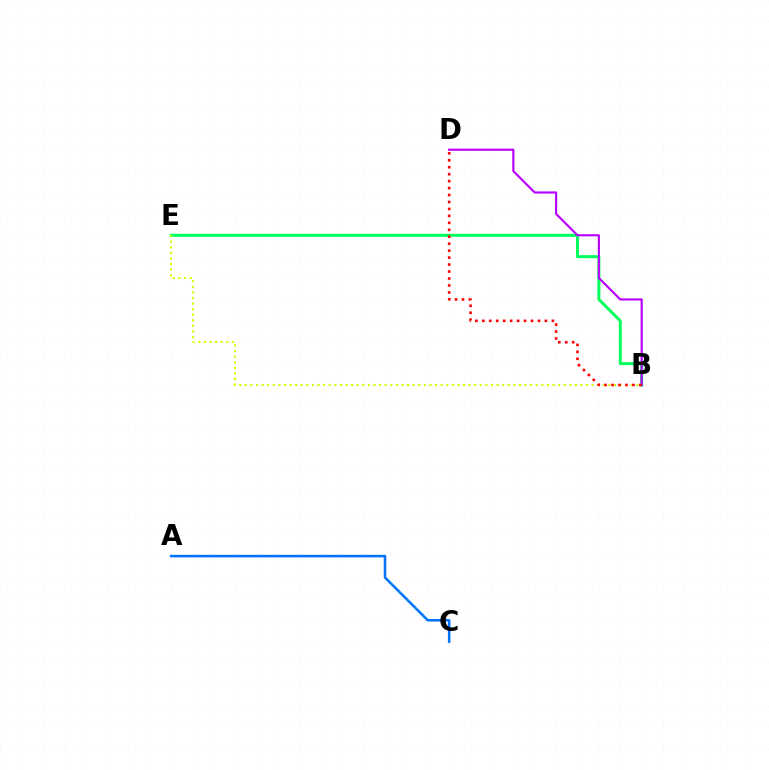{('B', 'E'): [{'color': '#00ff5c', 'line_style': 'solid', 'thickness': 2.16}, {'color': '#d1ff00', 'line_style': 'dotted', 'thickness': 1.52}], ('B', 'D'): [{'color': '#b900ff', 'line_style': 'solid', 'thickness': 1.55}, {'color': '#ff0000', 'line_style': 'dotted', 'thickness': 1.89}], ('A', 'C'): [{'color': '#0074ff', 'line_style': 'solid', 'thickness': 1.83}]}